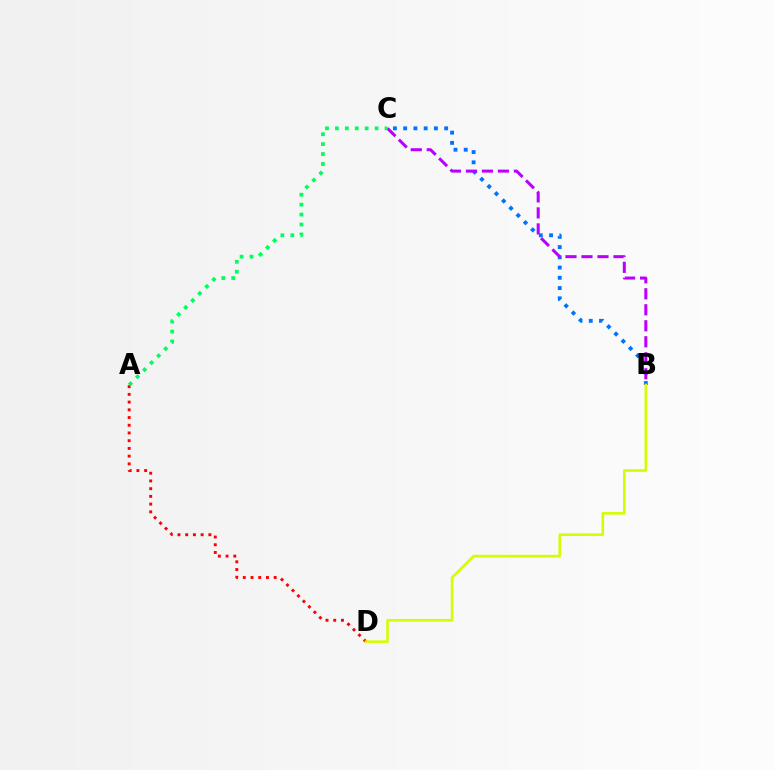{('B', 'C'): [{'color': '#0074ff', 'line_style': 'dotted', 'thickness': 2.78}, {'color': '#b900ff', 'line_style': 'dashed', 'thickness': 2.17}], ('A', 'D'): [{'color': '#ff0000', 'line_style': 'dotted', 'thickness': 2.1}], ('A', 'C'): [{'color': '#00ff5c', 'line_style': 'dotted', 'thickness': 2.7}], ('B', 'D'): [{'color': '#d1ff00', 'line_style': 'solid', 'thickness': 1.87}]}